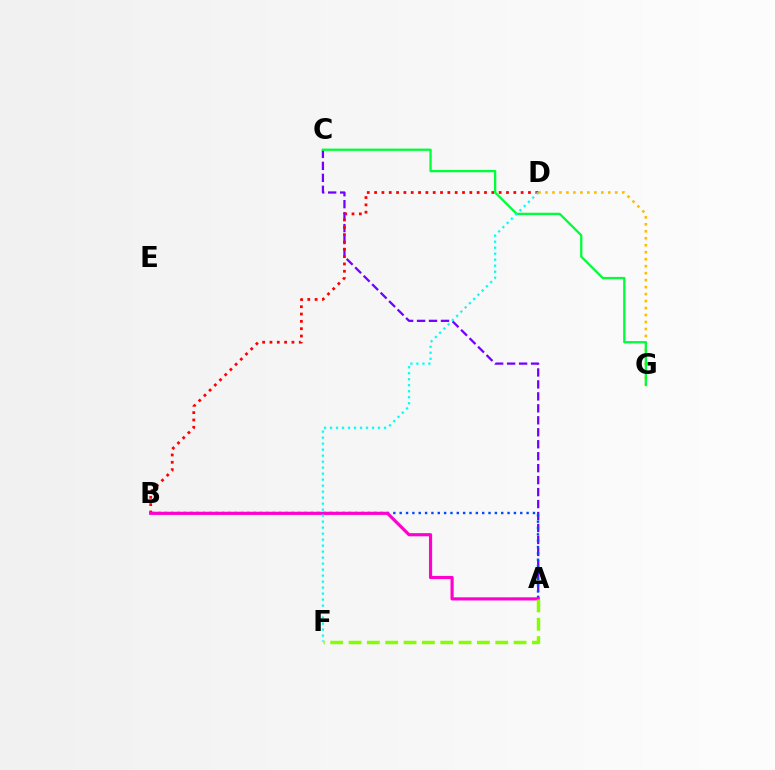{('A', 'C'): [{'color': '#7200ff', 'line_style': 'dashed', 'thickness': 1.63}], ('A', 'B'): [{'color': '#004bff', 'line_style': 'dotted', 'thickness': 1.72}, {'color': '#ff00cf', 'line_style': 'solid', 'thickness': 2.28}], ('D', 'G'): [{'color': '#ffbd00', 'line_style': 'dotted', 'thickness': 1.9}], ('B', 'D'): [{'color': '#ff0000', 'line_style': 'dotted', 'thickness': 1.99}], ('C', 'G'): [{'color': '#00ff39', 'line_style': 'solid', 'thickness': 1.65}], ('D', 'F'): [{'color': '#00fff6', 'line_style': 'dotted', 'thickness': 1.63}], ('A', 'F'): [{'color': '#84ff00', 'line_style': 'dashed', 'thickness': 2.49}]}